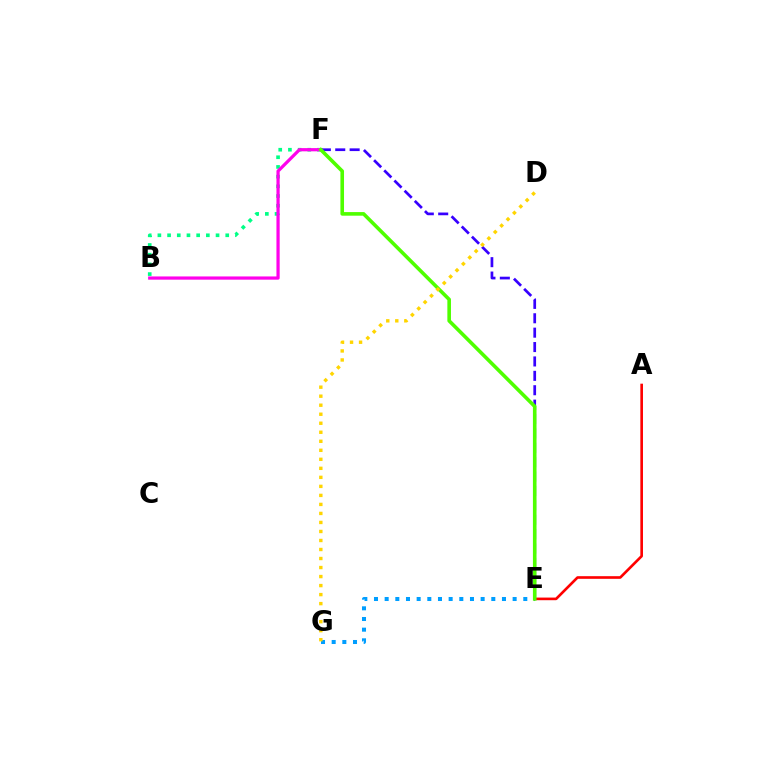{('E', 'G'): [{'color': '#009eff', 'line_style': 'dotted', 'thickness': 2.9}], ('B', 'F'): [{'color': '#00ff86', 'line_style': 'dotted', 'thickness': 2.63}, {'color': '#ff00ed', 'line_style': 'solid', 'thickness': 2.32}], ('E', 'F'): [{'color': '#3700ff', 'line_style': 'dashed', 'thickness': 1.96}, {'color': '#4fff00', 'line_style': 'solid', 'thickness': 2.6}], ('A', 'E'): [{'color': '#ff0000', 'line_style': 'solid', 'thickness': 1.9}], ('D', 'G'): [{'color': '#ffd500', 'line_style': 'dotted', 'thickness': 2.45}]}